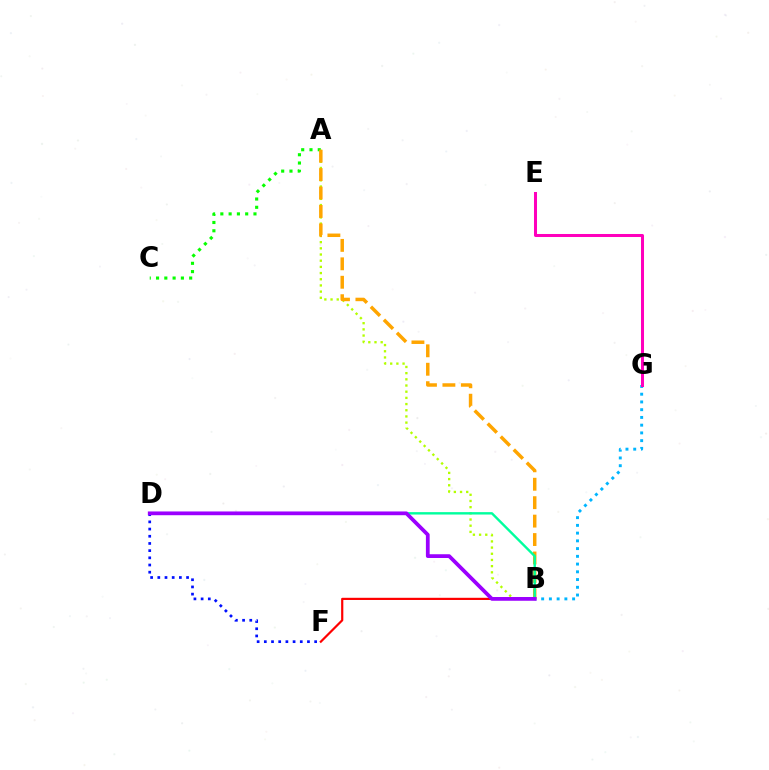{('B', 'F'): [{'color': '#ff0000', 'line_style': 'solid', 'thickness': 1.58}], ('A', 'C'): [{'color': '#08ff00', 'line_style': 'dotted', 'thickness': 2.25}], ('A', 'B'): [{'color': '#b3ff00', 'line_style': 'dotted', 'thickness': 1.68}, {'color': '#ffa500', 'line_style': 'dashed', 'thickness': 2.5}], ('B', 'G'): [{'color': '#00b5ff', 'line_style': 'dotted', 'thickness': 2.1}], ('D', 'F'): [{'color': '#0010ff', 'line_style': 'dotted', 'thickness': 1.95}], ('B', 'D'): [{'color': '#00ff9d', 'line_style': 'solid', 'thickness': 1.73}, {'color': '#9b00ff', 'line_style': 'solid', 'thickness': 2.7}], ('E', 'G'): [{'color': '#ff00bd', 'line_style': 'solid', 'thickness': 2.18}]}